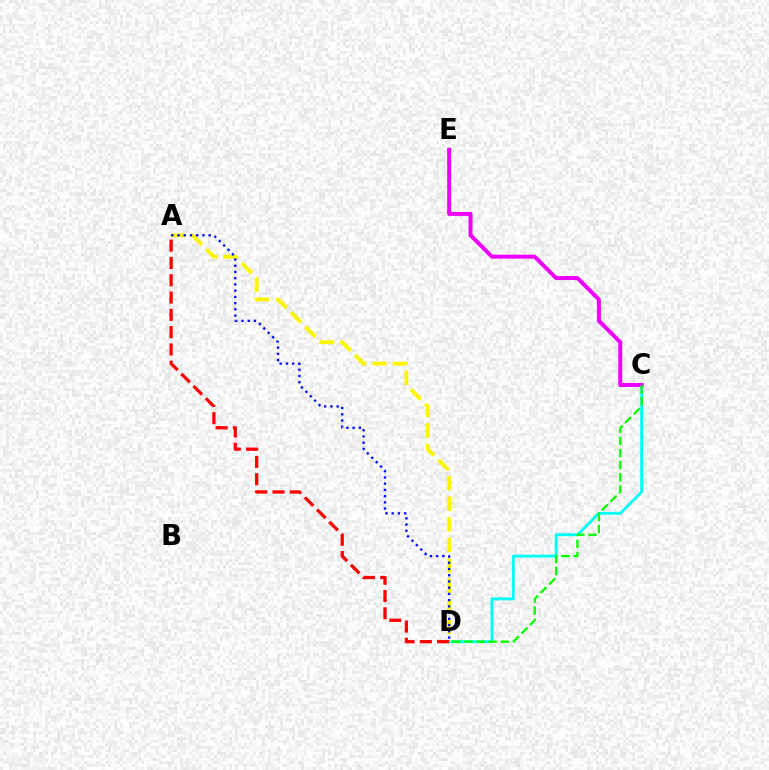{('C', 'D'): [{'color': '#00fff6', 'line_style': 'solid', 'thickness': 2.09}, {'color': '#08ff00', 'line_style': 'dashed', 'thickness': 1.65}], ('A', 'D'): [{'color': '#fcf500', 'line_style': 'dashed', 'thickness': 2.79}, {'color': '#0010ff', 'line_style': 'dotted', 'thickness': 1.69}, {'color': '#ff0000', 'line_style': 'dashed', 'thickness': 2.35}], ('C', 'E'): [{'color': '#ee00ff', 'line_style': 'solid', 'thickness': 2.87}]}